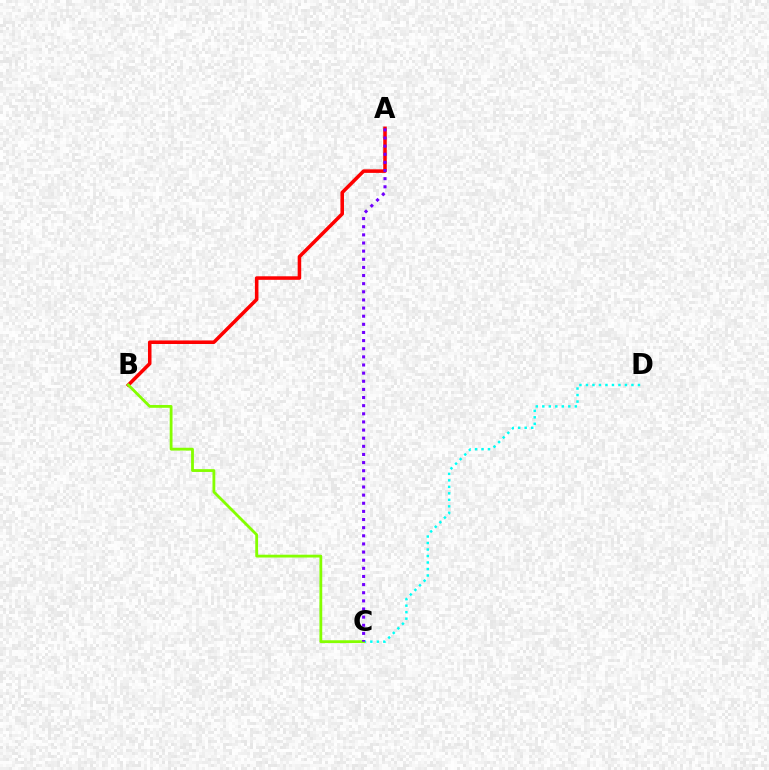{('A', 'B'): [{'color': '#ff0000', 'line_style': 'solid', 'thickness': 2.55}], ('C', 'D'): [{'color': '#00fff6', 'line_style': 'dotted', 'thickness': 1.77}], ('B', 'C'): [{'color': '#84ff00', 'line_style': 'solid', 'thickness': 2.02}], ('A', 'C'): [{'color': '#7200ff', 'line_style': 'dotted', 'thickness': 2.21}]}